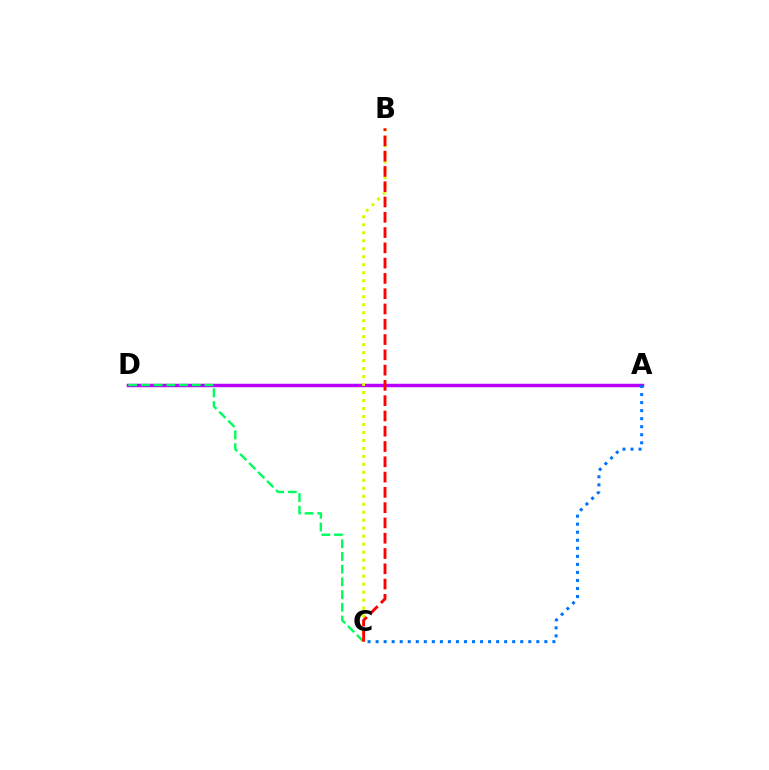{('A', 'D'): [{'color': '#b900ff', 'line_style': 'solid', 'thickness': 2.48}], ('C', 'D'): [{'color': '#00ff5c', 'line_style': 'dashed', 'thickness': 1.73}], ('B', 'C'): [{'color': '#d1ff00', 'line_style': 'dotted', 'thickness': 2.17}, {'color': '#ff0000', 'line_style': 'dashed', 'thickness': 2.08}], ('A', 'C'): [{'color': '#0074ff', 'line_style': 'dotted', 'thickness': 2.18}]}